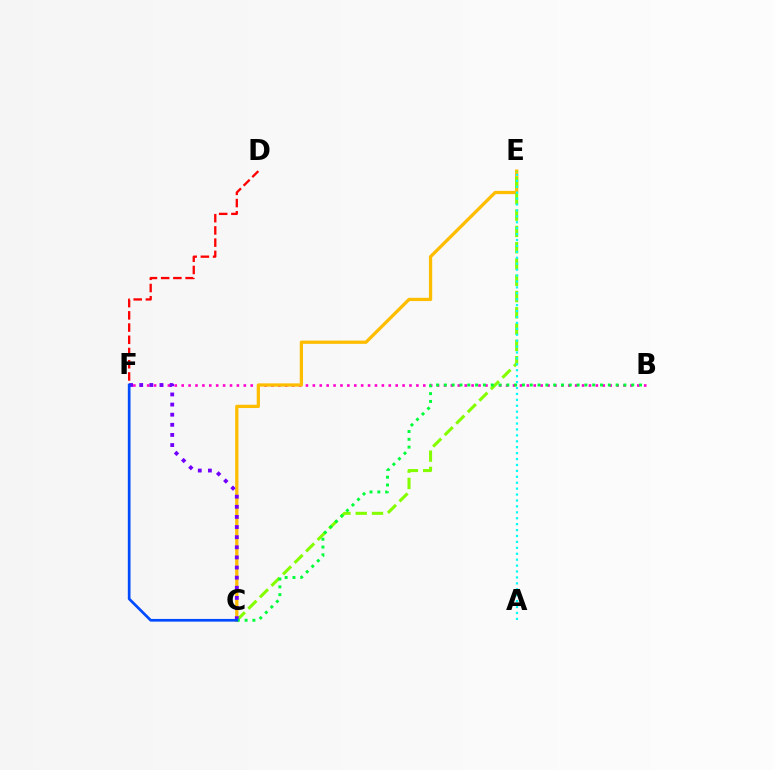{('B', 'F'): [{'color': '#ff00cf', 'line_style': 'dotted', 'thickness': 1.88}], ('C', 'E'): [{'color': '#ffbd00', 'line_style': 'solid', 'thickness': 2.35}, {'color': '#84ff00', 'line_style': 'dashed', 'thickness': 2.21}], ('D', 'F'): [{'color': '#ff0000', 'line_style': 'dashed', 'thickness': 1.66}], ('C', 'F'): [{'color': '#7200ff', 'line_style': 'dotted', 'thickness': 2.75}, {'color': '#004bff', 'line_style': 'solid', 'thickness': 1.94}], ('B', 'C'): [{'color': '#00ff39', 'line_style': 'dotted', 'thickness': 2.12}], ('A', 'E'): [{'color': '#00fff6', 'line_style': 'dotted', 'thickness': 1.61}]}